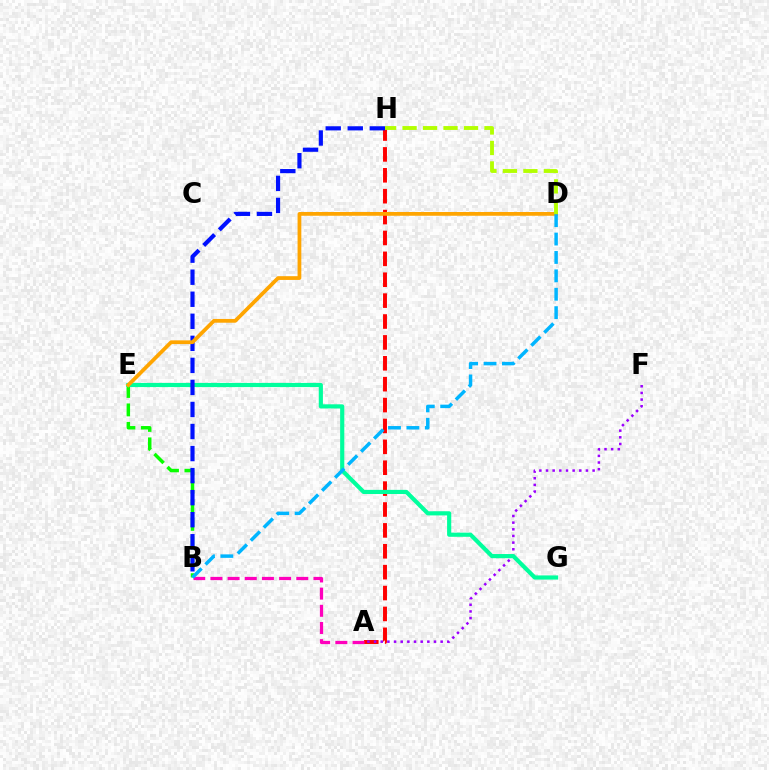{('B', 'E'): [{'color': '#08ff00', 'line_style': 'dashed', 'thickness': 2.51}], ('A', 'H'): [{'color': '#ff0000', 'line_style': 'dashed', 'thickness': 2.84}], ('A', 'B'): [{'color': '#ff00bd', 'line_style': 'dashed', 'thickness': 2.33}], ('A', 'F'): [{'color': '#9b00ff', 'line_style': 'dotted', 'thickness': 1.81}], ('E', 'G'): [{'color': '#00ff9d', 'line_style': 'solid', 'thickness': 2.99}], ('B', 'H'): [{'color': '#0010ff', 'line_style': 'dashed', 'thickness': 2.99}], ('D', 'E'): [{'color': '#ffa500', 'line_style': 'solid', 'thickness': 2.7}], ('D', 'H'): [{'color': '#b3ff00', 'line_style': 'dashed', 'thickness': 2.78}], ('B', 'D'): [{'color': '#00b5ff', 'line_style': 'dashed', 'thickness': 2.5}]}